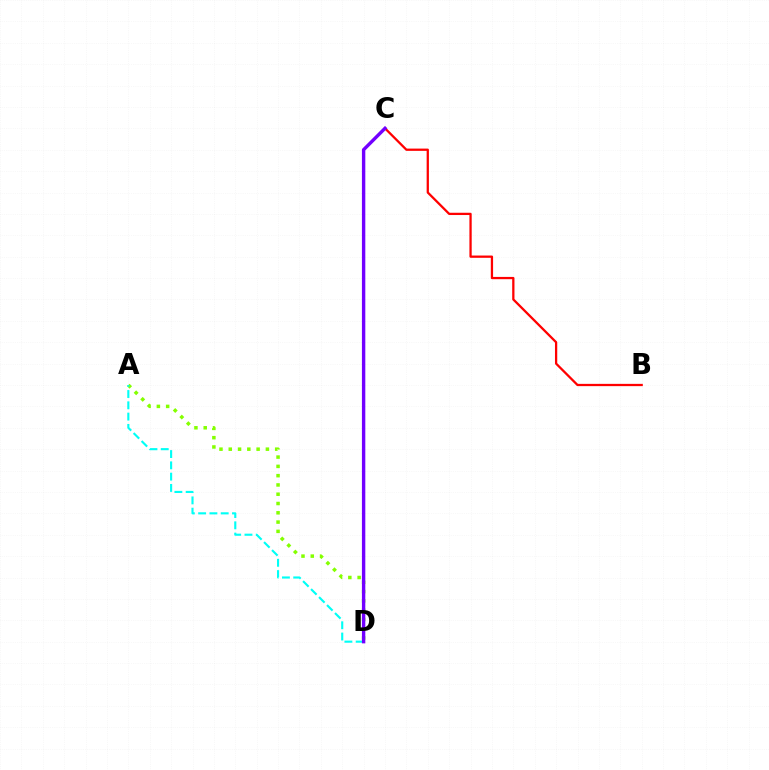{('B', 'C'): [{'color': '#ff0000', 'line_style': 'solid', 'thickness': 1.64}], ('A', 'D'): [{'color': '#84ff00', 'line_style': 'dotted', 'thickness': 2.52}, {'color': '#00fff6', 'line_style': 'dashed', 'thickness': 1.53}], ('C', 'D'): [{'color': '#7200ff', 'line_style': 'solid', 'thickness': 2.44}]}